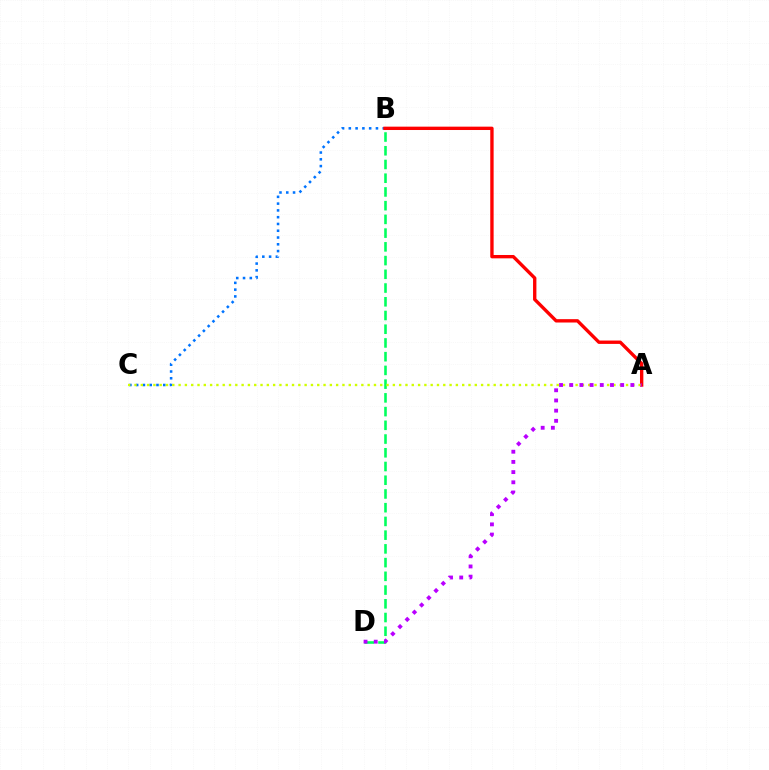{('B', 'D'): [{'color': '#00ff5c', 'line_style': 'dashed', 'thickness': 1.87}], ('B', 'C'): [{'color': '#0074ff', 'line_style': 'dotted', 'thickness': 1.84}], ('A', 'B'): [{'color': '#ff0000', 'line_style': 'solid', 'thickness': 2.42}], ('A', 'C'): [{'color': '#d1ff00', 'line_style': 'dotted', 'thickness': 1.71}], ('A', 'D'): [{'color': '#b900ff', 'line_style': 'dotted', 'thickness': 2.77}]}